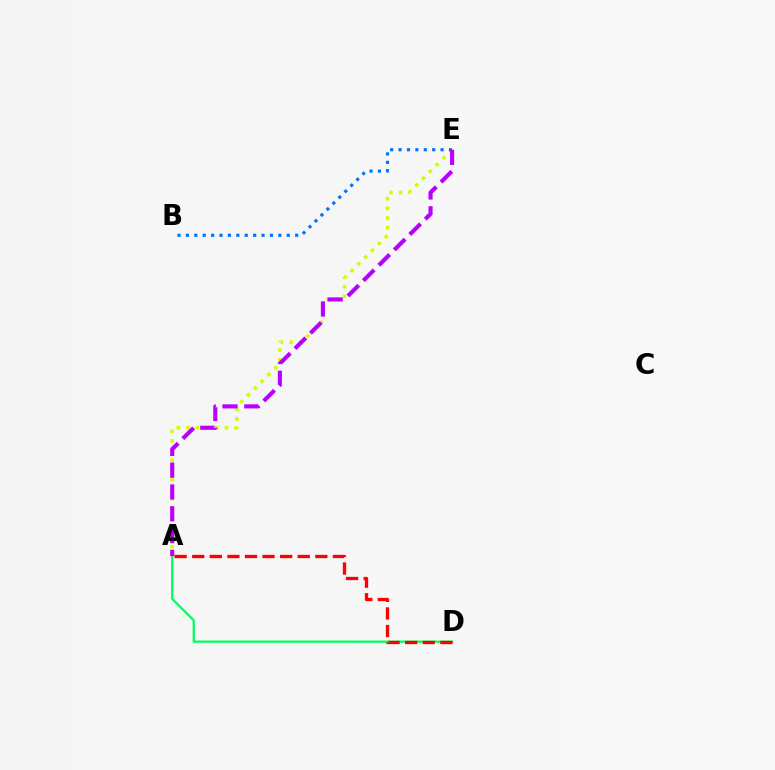{('A', 'D'): [{'color': '#00ff5c', 'line_style': 'solid', 'thickness': 1.62}, {'color': '#ff0000', 'line_style': 'dashed', 'thickness': 2.39}], ('A', 'E'): [{'color': '#d1ff00', 'line_style': 'dotted', 'thickness': 2.62}, {'color': '#b900ff', 'line_style': 'dashed', 'thickness': 2.96}], ('B', 'E'): [{'color': '#0074ff', 'line_style': 'dotted', 'thickness': 2.28}]}